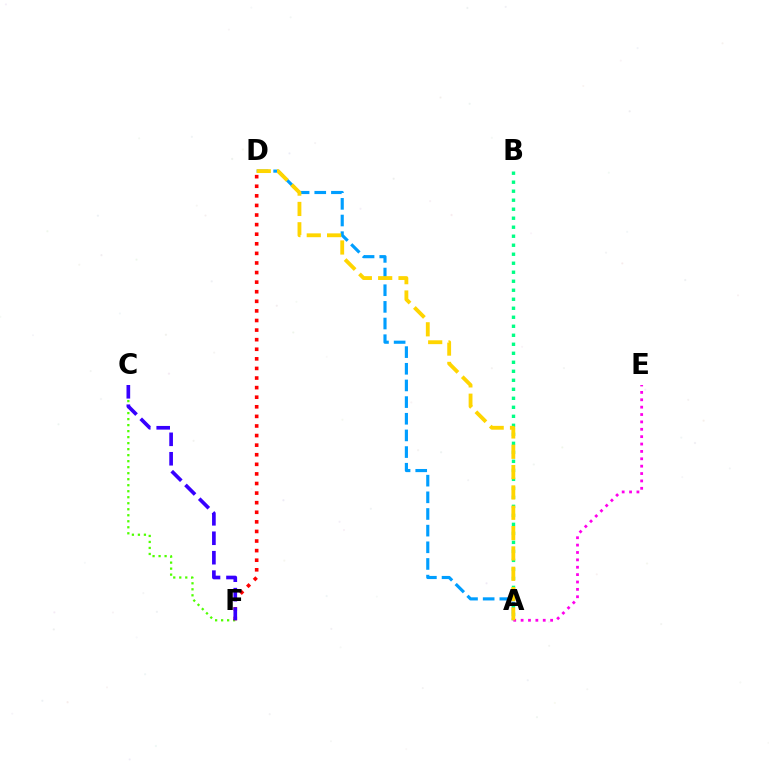{('C', 'F'): [{'color': '#4fff00', 'line_style': 'dotted', 'thickness': 1.63}, {'color': '#3700ff', 'line_style': 'dashed', 'thickness': 2.64}], ('A', 'D'): [{'color': '#009eff', 'line_style': 'dashed', 'thickness': 2.26}, {'color': '#ffd500', 'line_style': 'dashed', 'thickness': 2.76}], ('D', 'F'): [{'color': '#ff0000', 'line_style': 'dotted', 'thickness': 2.61}], ('A', 'E'): [{'color': '#ff00ed', 'line_style': 'dotted', 'thickness': 2.0}], ('A', 'B'): [{'color': '#00ff86', 'line_style': 'dotted', 'thickness': 2.45}]}